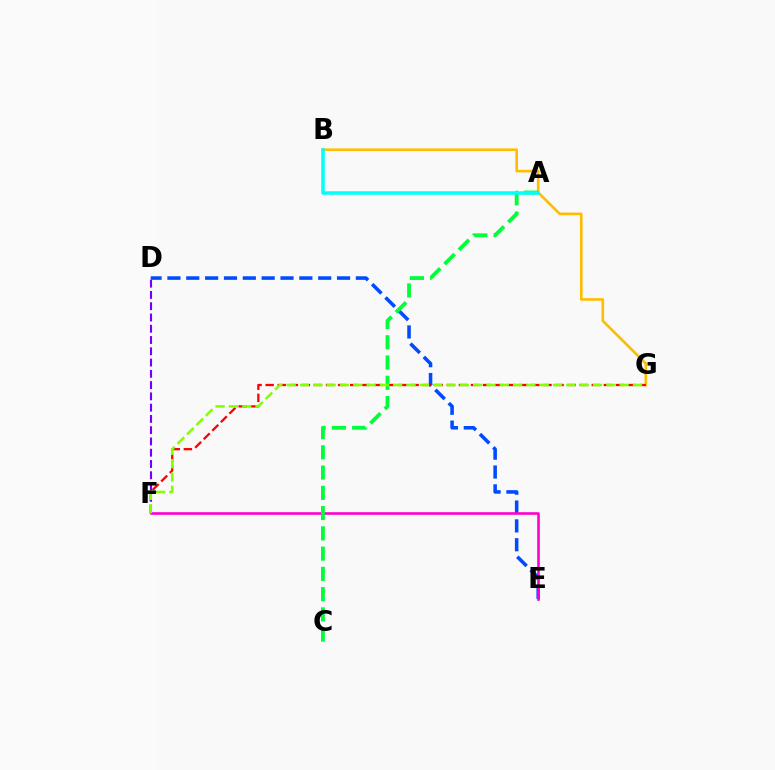{('D', 'E'): [{'color': '#004bff', 'line_style': 'dashed', 'thickness': 2.56}], ('B', 'G'): [{'color': '#ffbd00', 'line_style': 'solid', 'thickness': 1.9}], ('F', 'G'): [{'color': '#ff0000', 'line_style': 'dashed', 'thickness': 1.64}, {'color': '#84ff00', 'line_style': 'dashed', 'thickness': 1.81}], ('E', 'F'): [{'color': '#ff00cf', 'line_style': 'solid', 'thickness': 1.89}], ('D', 'F'): [{'color': '#7200ff', 'line_style': 'dashed', 'thickness': 1.53}], ('A', 'C'): [{'color': '#00ff39', 'line_style': 'dashed', 'thickness': 2.75}], ('A', 'B'): [{'color': '#00fff6', 'line_style': 'solid', 'thickness': 2.53}]}